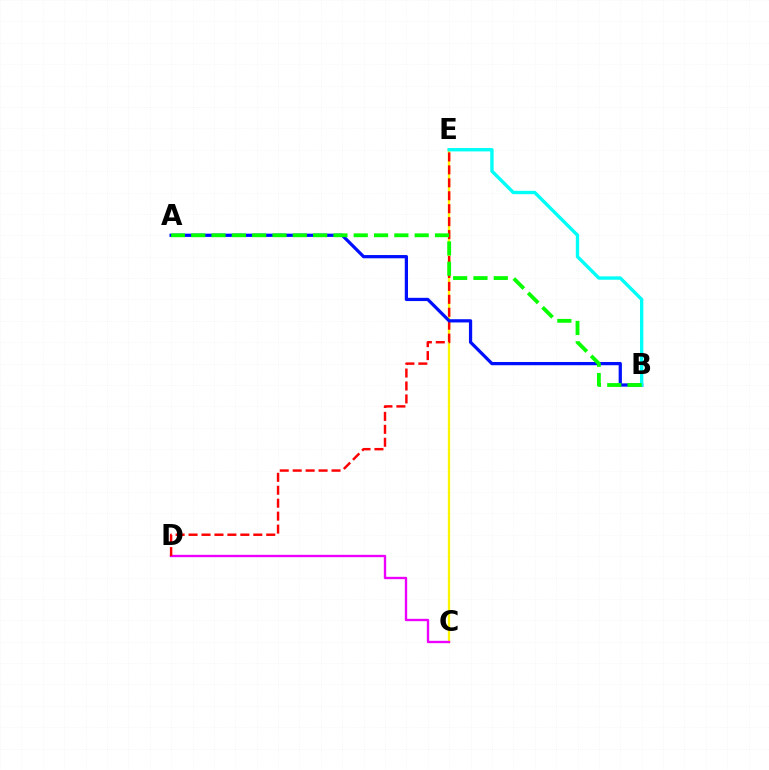{('C', 'E'): [{'color': '#fcf500', 'line_style': 'solid', 'thickness': 1.69}], ('C', 'D'): [{'color': '#ee00ff', 'line_style': 'solid', 'thickness': 1.7}], ('D', 'E'): [{'color': '#ff0000', 'line_style': 'dashed', 'thickness': 1.76}], ('A', 'B'): [{'color': '#0010ff', 'line_style': 'solid', 'thickness': 2.33}, {'color': '#08ff00', 'line_style': 'dashed', 'thickness': 2.76}], ('B', 'E'): [{'color': '#00fff6', 'line_style': 'solid', 'thickness': 2.43}]}